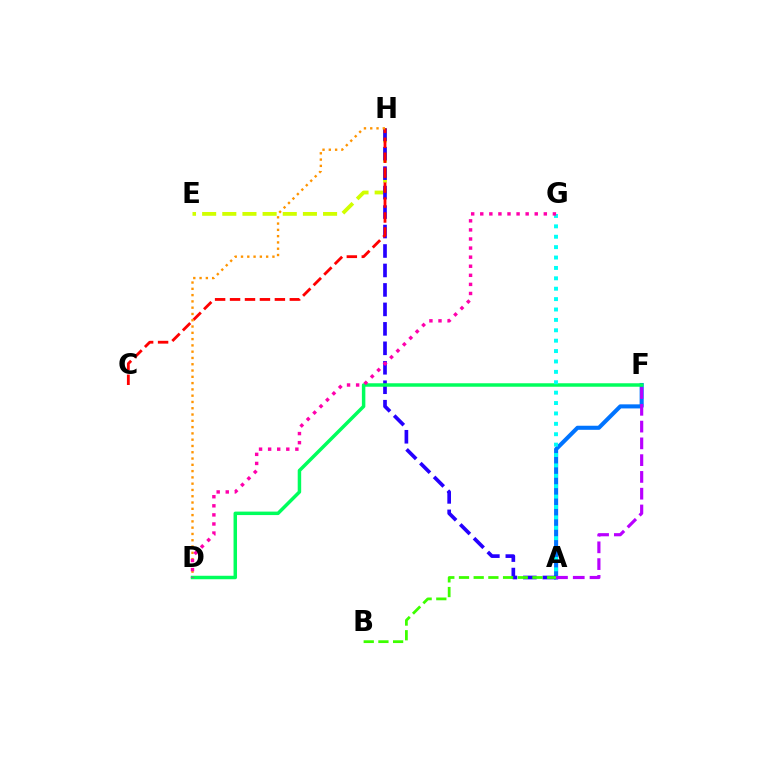{('E', 'H'): [{'color': '#d1ff00', 'line_style': 'dashed', 'thickness': 2.74}], ('A', 'F'): [{'color': '#0074ff', 'line_style': 'solid', 'thickness': 2.93}, {'color': '#b900ff', 'line_style': 'dashed', 'thickness': 2.28}], ('A', 'H'): [{'color': '#2500ff', 'line_style': 'dashed', 'thickness': 2.64}], ('C', 'H'): [{'color': '#ff0000', 'line_style': 'dashed', 'thickness': 2.03}], ('D', 'H'): [{'color': '#ff9400', 'line_style': 'dotted', 'thickness': 1.71}], ('D', 'F'): [{'color': '#00ff5c', 'line_style': 'solid', 'thickness': 2.5}], ('A', 'B'): [{'color': '#3dff00', 'line_style': 'dashed', 'thickness': 2.0}], ('A', 'G'): [{'color': '#00fff6', 'line_style': 'dotted', 'thickness': 2.82}], ('D', 'G'): [{'color': '#ff00ac', 'line_style': 'dotted', 'thickness': 2.47}]}